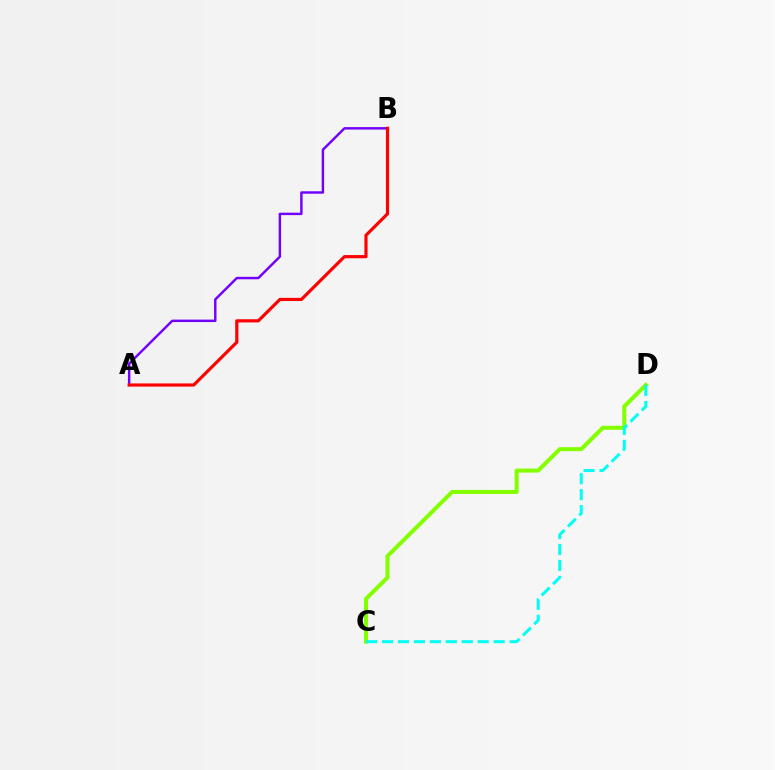{('A', 'B'): [{'color': '#7200ff', 'line_style': 'solid', 'thickness': 1.76}, {'color': '#ff0000', 'line_style': 'solid', 'thickness': 2.28}], ('C', 'D'): [{'color': '#84ff00', 'line_style': 'solid', 'thickness': 2.91}, {'color': '#00fff6', 'line_style': 'dashed', 'thickness': 2.17}]}